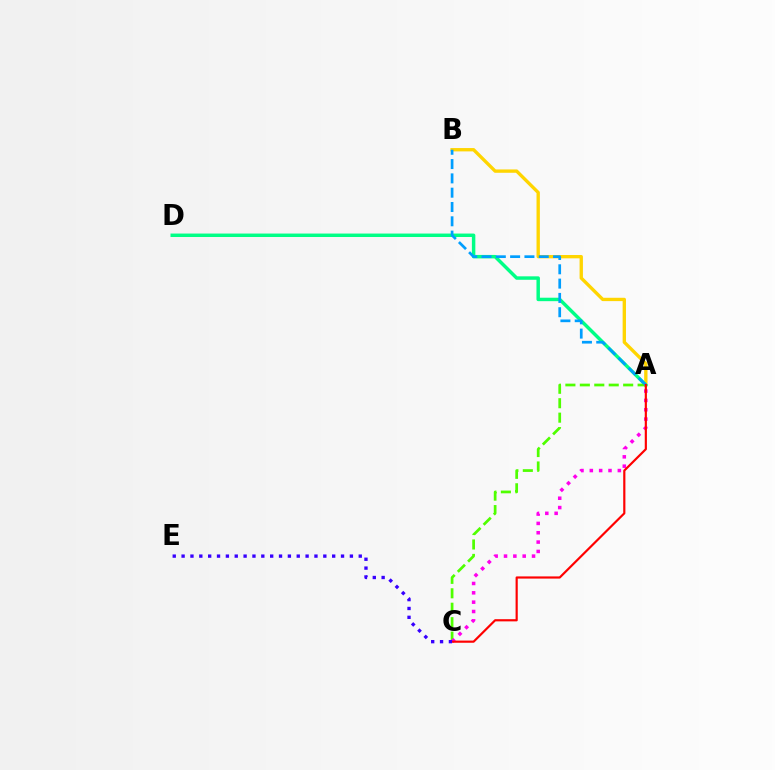{('A', 'B'): [{'color': '#ffd500', 'line_style': 'solid', 'thickness': 2.4}, {'color': '#009eff', 'line_style': 'dashed', 'thickness': 1.94}], ('A', 'D'): [{'color': '#00ff86', 'line_style': 'solid', 'thickness': 2.49}], ('A', 'C'): [{'color': '#4fff00', 'line_style': 'dashed', 'thickness': 1.96}, {'color': '#ff00ed', 'line_style': 'dotted', 'thickness': 2.54}, {'color': '#ff0000', 'line_style': 'solid', 'thickness': 1.57}], ('C', 'E'): [{'color': '#3700ff', 'line_style': 'dotted', 'thickness': 2.41}]}